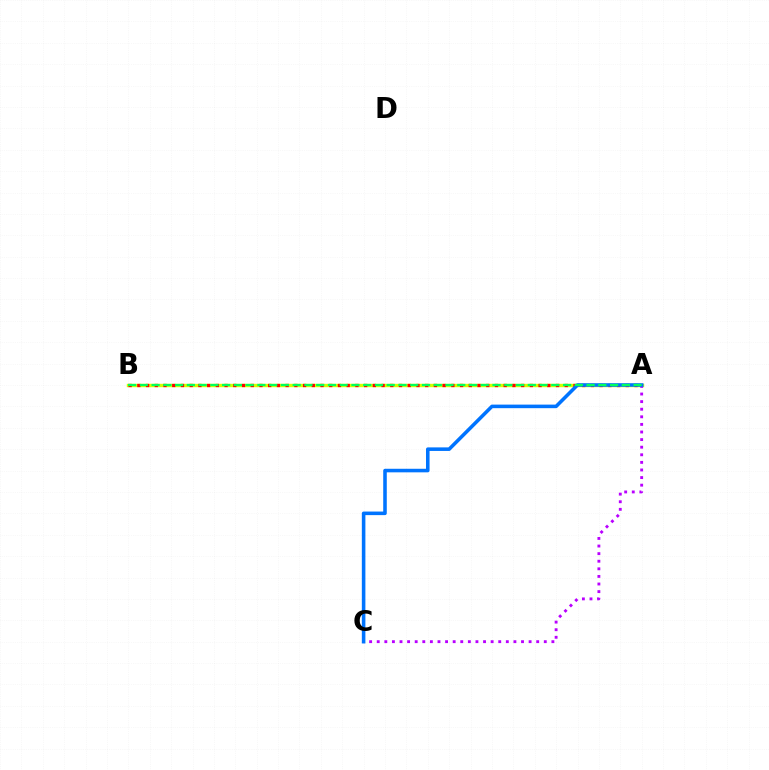{('A', 'B'): [{'color': '#d1ff00', 'line_style': 'solid', 'thickness': 2.45}, {'color': '#ff0000', 'line_style': 'dotted', 'thickness': 2.37}, {'color': '#00ff5c', 'line_style': 'dashed', 'thickness': 1.6}], ('A', 'C'): [{'color': '#b900ff', 'line_style': 'dotted', 'thickness': 2.06}, {'color': '#0074ff', 'line_style': 'solid', 'thickness': 2.57}]}